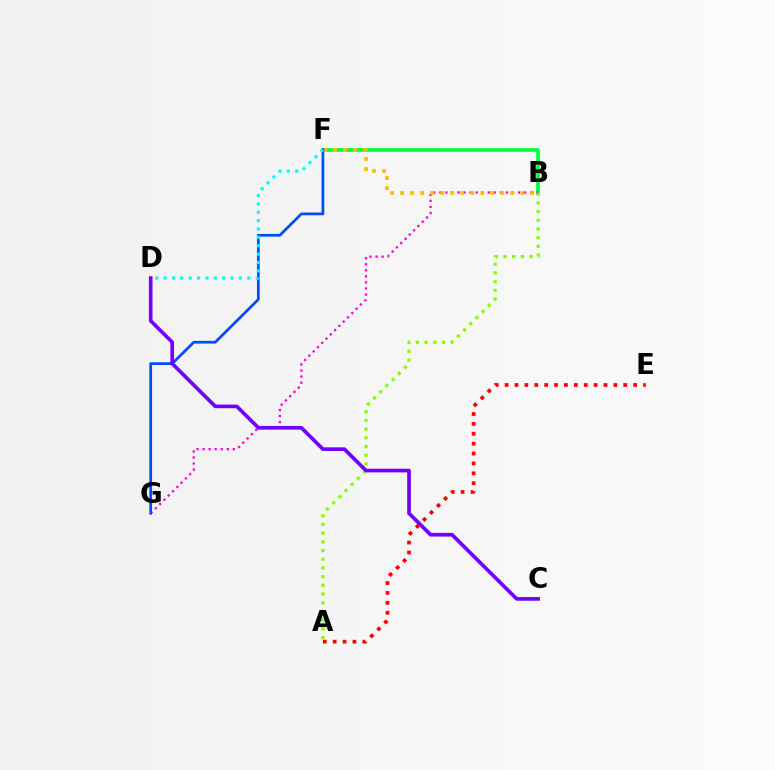{('B', 'F'): [{'color': '#00ff39', 'line_style': 'solid', 'thickness': 2.61}, {'color': '#ffbd00', 'line_style': 'dotted', 'thickness': 2.72}], ('B', 'G'): [{'color': '#ff00cf', 'line_style': 'dotted', 'thickness': 1.64}], ('A', 'B'): [{'color': '#84ff00', 'line_style': 'dotted', 'thickness': 2.37}], ('F', 'G'): [{'color': '#004bff', 'line_style': 'solid', 'thickness': 1.97}], ('D', 'F'): [{'color': '#00fff6', 'line_style': 'dotted', 'thickness': 2.27}], ('C', 'D'): [{'color': '#7200ff', 'line_style': 'solid', 'thickness': 2.64}], ('A', 'E'): [{'color': '#ff0000', 'line_style': 'dotted', 'thickness': 2.69}]}